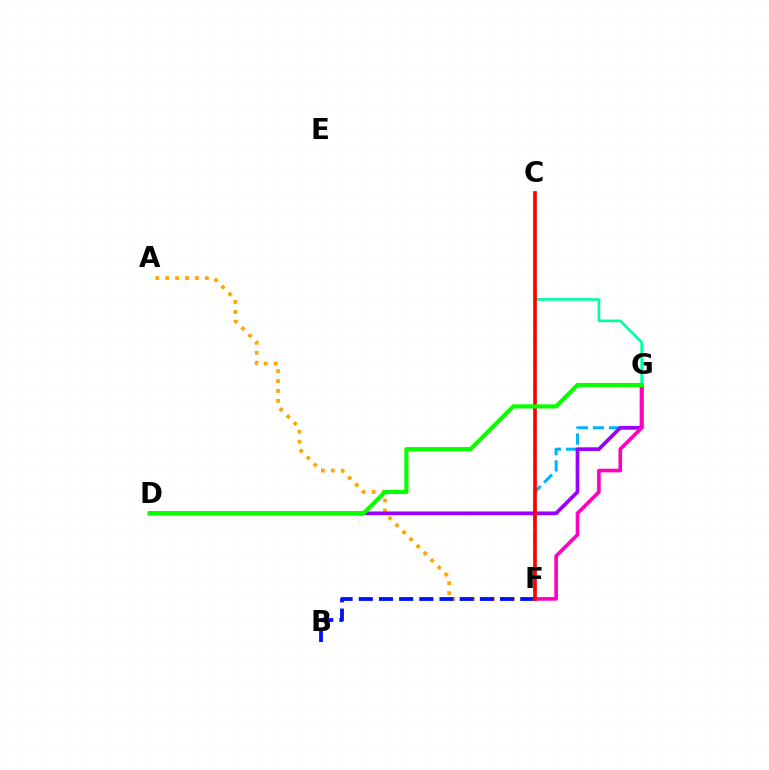{('A', 'F'): [{'color': '#ffa500', 'line_style': 'dotted', 'thickness': 2.7}], ('F', 'G'): [{'color': '#00b5ff', 'line_style': 'dashed', 'thickness': 2.18}, {'color': '#ff00bd', 'line_style': 'solid', 'thickness': 2.62}], ('D', 'G'): [{'color': '#9b00ff', 'line_style': 'solid', 'thickness': 2.69}, {'color': '#08ff00', 'line_style': 'solid', 'thickness': 2.99}], ('B', 'F'): [{'color': '#0010ff', 'line_style': 'dashed', 'thickness': 2.74}], ('C', 'G'): [{'color': '#00ff9d', 'line_style': 'solid', 'thickness': 1.91}], ('C', 'F'): [{'color': '#b3ff00', 'line_style': 'dotted', 'thickness': 1.71}, {'color': '#ff0000', 'line_style': 'solid', 'thickness': 2.63}]}